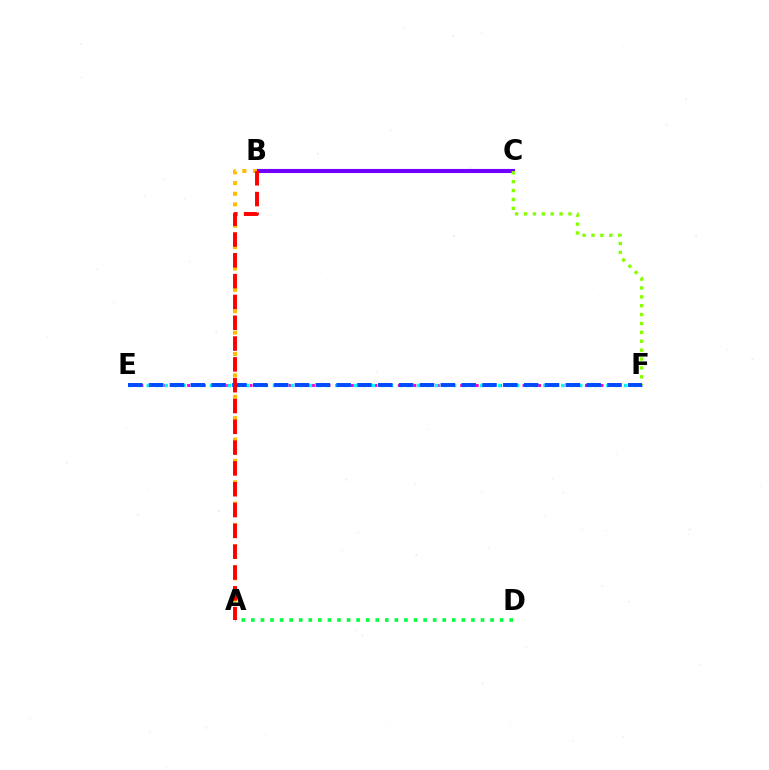{('E', 'F'): [{'color': '#ff00cf', 'line_style': 'dotted', 'thickness': 2.12}, {'color': '#00fff6', 'line_style': 'dotted', 'thickness': 2.45}, {'color': '#004bff', 'line_style': 'dashed', 'thickness': 2.83}], ('B', 'C'): [{'color': '#7200ff', 'line_style': 'solid', 'thickness': 2.95}], ('A', 'D'): [{'color': '#00ff39', 'line_style': 'dotted', 'thickness': 2.6}], ('A', 'B'): [{'color': '#ffbd00', 'line_style': 'dotted', 'thickness': 2.9}, {'color': '#ff0000', 'line_style': 'dashed', 'thickness': 2.83}], ('C', 'F'): [{'color': '#84ff00', 'line_style': 'dotted', 'thickness': 2.41}]}